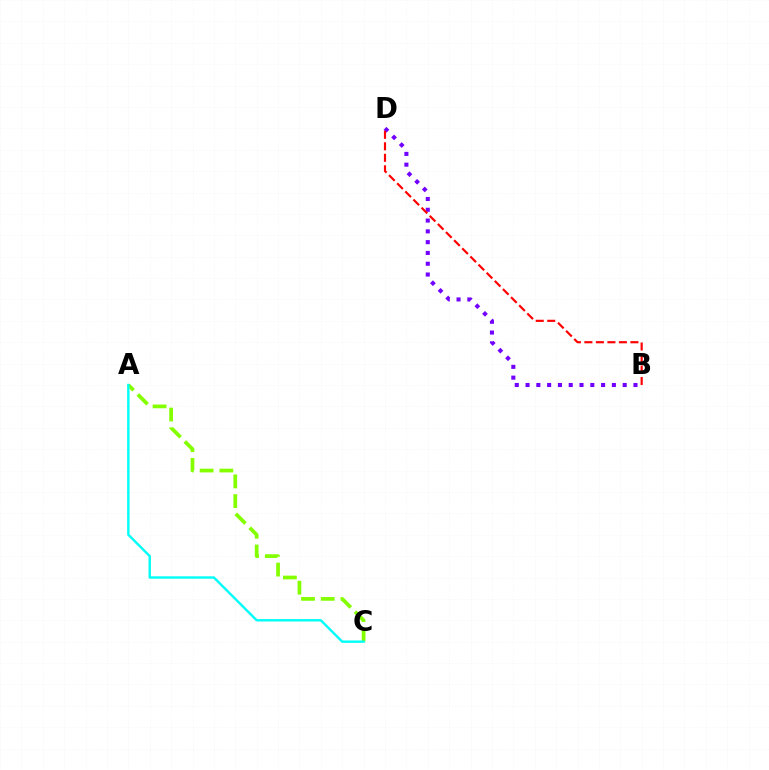{('A', 'C'): [{'color': '#84ff00', 'line_style': 'dashed', 'thickness': 2.68}, {'color': '#00fff6', 'line_style': 'solid', 'thickness': 1.72}], ('B', 'D'): [{'color': '#7200ff', 'line_style': 'dotted', 'thickness': 2.93}, {'color': '#ff0000', 'line_style': 'dashed', 'thickness': 1.56}]}